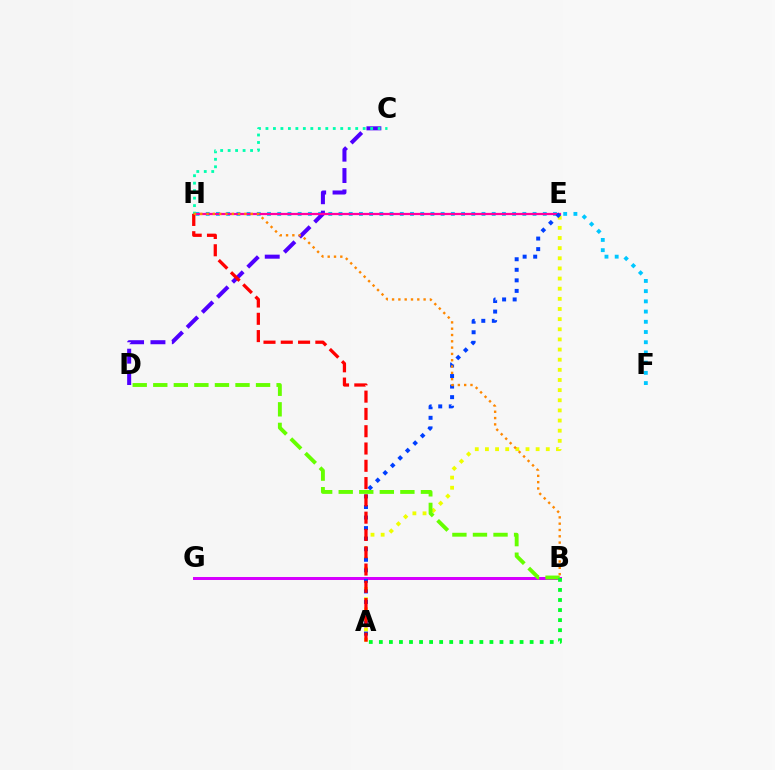{('F', 'H'): [{'color': '#00c7ff', 'line_style': 'dotted', 'thickness': 2.77}], ('C', 'D'): [{'color': '#4f00ff', 'line_style': 'dashed', 'thickness': 2.9}], ('E', 'H'): [{'color': '#ff00a0', 'line_style': 'solid', 'thickness': 1.62}], ('A', 'E'): [{'color': '#eeff00', 'line_style': 'dotted', 'thickness': 2.76}, {'color': '#003fff', 'line_style': 'dotted', 'thickness': 2.87}], ('C', 'H'): [{'color': '#00ffaf', 'line_style': 'dotted', 'thickness': 2.03}], ('B', 'G'): [{'color': '#d600ff', 'line_style': 'solid', 'thickness': 2.15}], ('A', 'H'): [{'color': '#ff0000', 'line_style': 'dashed', 'thickness': 2.35}], ('B', 'D'): [{'color': '#66ff00', 'line_style': 'dashed', 'thickness': 2.79}], ('A', 'B'): [{'color': '#00ff27', 'line_style': 'dotted', 'thickness': 2.73}], ('B', 'H'): [{'color': '#ff8800', 'line_style': 'dotted', 'thickness': 1.71}]}